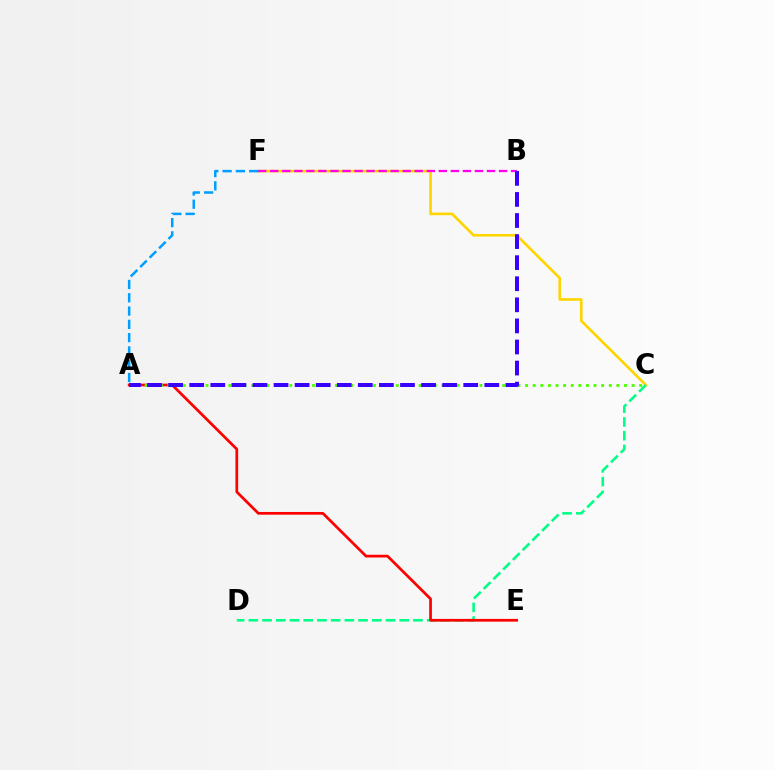{('C', 'F'): [{'color': '#ffd500', 'line_style': 'solid', 'thickness': 1.9}], ('C', 'D'): [{'color': '#00ff86', 'line_style': 'dashed', 'thickness': 1.86}], ('A', 'E'): [{'color': '#ff0000', 'line_style': 'solid', 'thickness': 1.96}], ('A', 'C'): [{'color': '#4fff00', 'line_style': 'dotted', 'thickness': 2.07}], ('B', 'F'): [{'color': '#ff00ed', 'line_style': 'dashed', 'thickness': 1.64}], ('A', 'B'): [{'color': '#3700ff', 'line_style': 'dashed', 'thickness': 2.86}], ('A', 'F'): [{'color': '#009eff', 'line_style': 'dashed', 'thickness': 1.81}]}